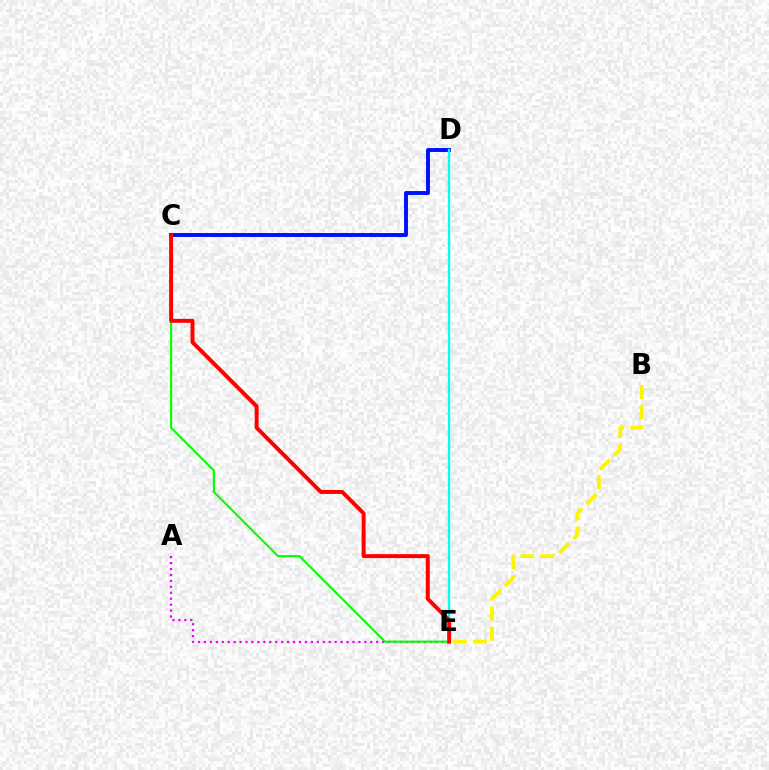{('C', 'D'): [{'color': '#0010ff', 'line_style': 'solid', 'thickness': 2.82}], ('D', 'E'): [{'color': '#00fff6', 'line_style': 'solid', 'thickness': 1.65}], ('A', 'E'): [{'color': '#ee00ff', 'line_style': 'dotted', 'thickness': 1.61}], ('C', 'E'): [{'color': '#08ff00', 'line_style': 'solid', 'thickness': 1.54}, {'color': '#ff0000', 'line_style': 'solid', 'thickness': 2.84}], ('B', 'E'): [{'color': '#fcf500', 'line_style': 'dashed', 'thickness': 2.73}]}